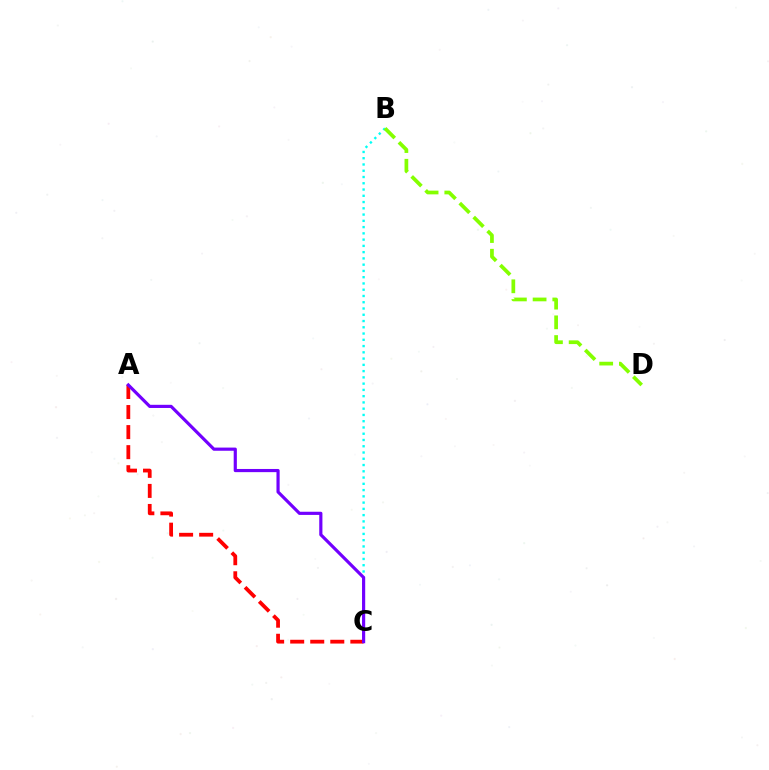{('B', 'C'): [{'color': '#00fff6', 'line_style': 'dotted', 'thickness': 1.7}], ('A', 'C'): [{'color': '#ff0000', 'line_style': 'dashed', 'thickness': 2.72}, {'color': '#7200ff', 'line_style': 'solid', 'thickness': 2.28}], ('B', 'D'): [{'color': '#84ff00', 'line_style': 'dashed', 'thickness': 2.68}]}